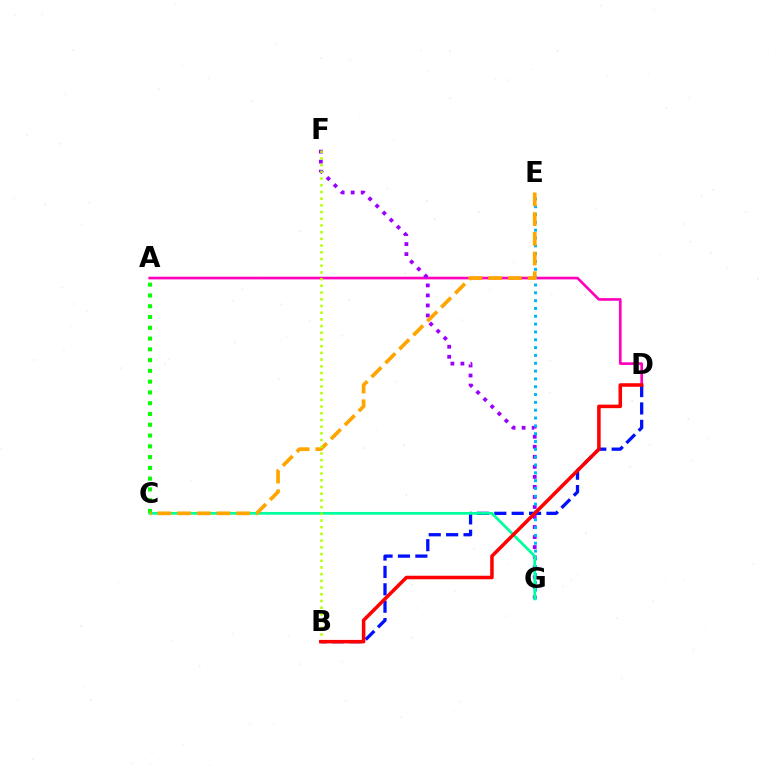{('B', 'D'): [{'color': '#0010ff', 'line_style': 'dashed', 'thickness': 2.36}, {'color': '#ff0000', 'line_style': 'solid', 'thickness': 2.54}], ('A', 'D'): [{'color': '#ff00bd', 'line_style': 'solid', 'thickness': 1.91}], ('F', 'G'): [{'color': '#9b00ff', 'line_style': 'dotted', 'thickness': 2.73}], ('E', 'G'): [{'color': '#00b5ff', 'line_style': 'dotted', 'thickness': 2.13}], ('C', 'G'): [{'color': '#00ff9d', 'line_style': 'solid', 'thickness': 1.97}], ('A', 'C'): [{'color': '#08ff00', 'line_style': 'dotted', 'thickness': 2.93}], ('C', 'E'): [{'color': '#ffa500', 'line_style': 'dashed', 'thickness': 2.68}], ('B', 'F'): [{'color': '#b3ff00', 'line_style': 'dotted', 'thickness': 1.82}]}